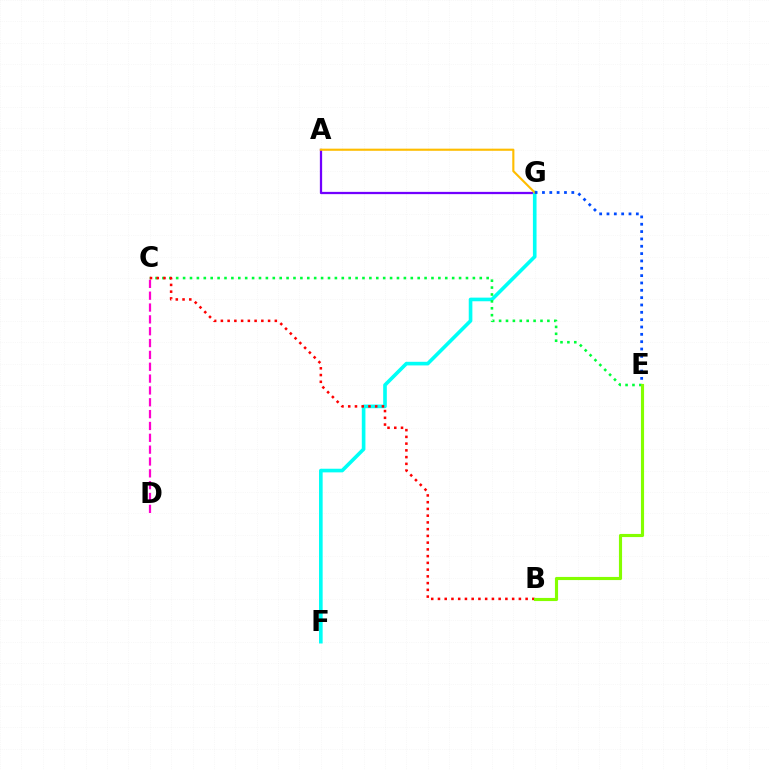{('A', 'G'): [{'color': '#7200ff', 'line_style': 'solid', 'thickness': 1.63}, {'color': '#ffbd00', 'line_style': 'solid', 'thickness': 1.53}], ('F', 'G'): [{'color': '#00fff6', 'line_style': 'solid', 'thickness': 2.62}], ('C', 'D'): [{'color': '#ff00cf', 'line_style': 'dashed', 'thickness': 1.61}], ('E', 'G'): [{'color': '#004bff', 'line_style': 'dotted', 'thickness': 1.99}], ('C', 'E'): [{'color': '#00ff39', 'line_style': 'dotted', 'thickness': 1.87}], ('B', 'C'): [{'color': '#ff0000', 'line_style': 'dotted', 'thickness': 1.83}], ('B', 'E'): [{'color': '#84ff00', 'line_style': 'solid', 'thickness': 2.25}]}